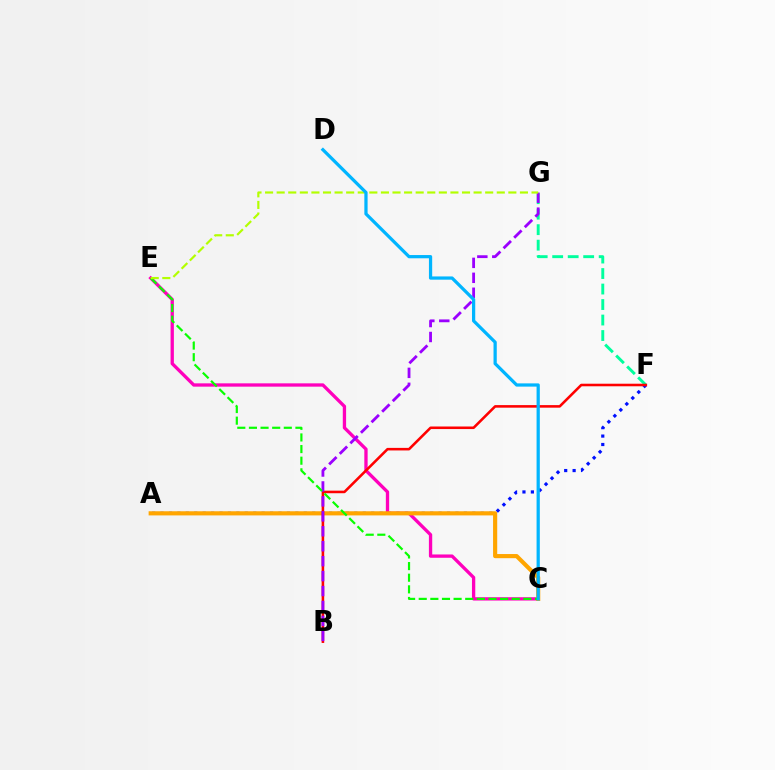{('F', 'G'): [{'color': '#00ff9d', 'line_style': 'dashed', 'thickness': 2.1}], ('A', 'F'): [{'color': '#0010ff', 'line_style': 'dotted', 'thickness': 2.29}], ('C', 'E'): [{'color': '#ff00bd', 'line_style': 'solid', 'thickness': 2.38}, {'color': '#08ff00', 'line_style': 'dashed', 'thickness': 1.58}], ('A', 'C'): [{'color': '#ffa500', 'line_style': 'solid', 'thickness': 2.99}], ('B', 'F'): [{'color': '#ff0000', 'line_style': 'solid', 'thickness': 1.85}], ('B', 'G'): [{'color': '#9b00ff', 'line_style': 'dashed', 'thickness': 2.03}], ('E', 'G'): [{'color': '#b3ff00', 'line_style': 'dashed', 'thickness': 1.57}], ('C', 'D'): [{'color': '#00b5ff', 'line_style': 'solid', 'thickness': 2.33}]}